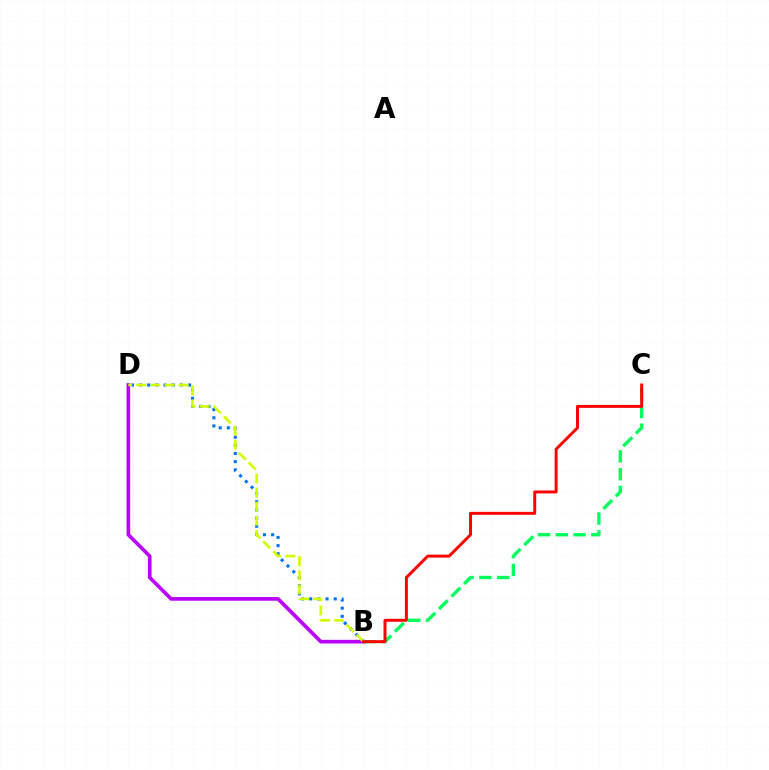{('B', 'D'): [{'color': '#0074ff', 'line_style': 'dotted', 'thickness': 2.22}, {'color': '#b900ff', 'line_style': 'solid', 'thickness': 2.64}, {'color': '#d1ff00', 'line_style': 'dashed', 'thickness': 1.92}], ('B', 'C'): [{'color': '#00ff5c', 'line_style': 'dashed', 'thickness': 2.41}, {'color': '#ff0000', 'line_style': 'solid', 'thickness': 2.14}]}